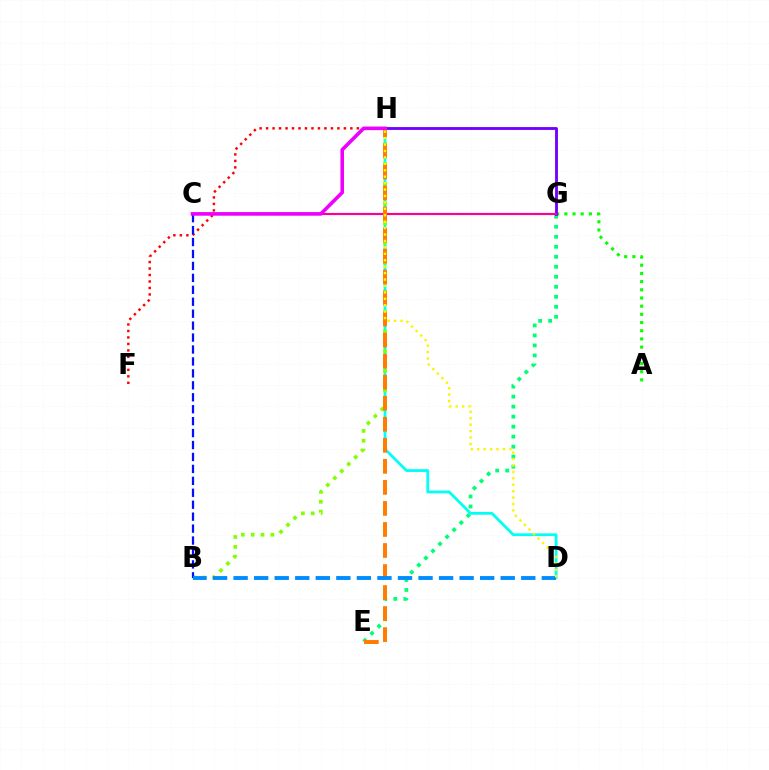{('A', 'G'): [{'color': '#08ff00', 'line_style': 'dotted', 'thickness': 2.22}], ('E', 'G'): [{'color': '#00ff74', 'line_style': 'dotted', 'thickness': 2.72}], ('D', 'H'): [{'color': '#00fff6', 'line_style': 'solid', 'thickness': 2.0}, {'color': '#fcf500', 'line_style': 'dotted', 'thickness': 1.75}], ('G', 'H'): [{'color': '#7200ff', 'line_style': 'solid', 'thickness': 2.05}], ('B', 'H'): [{'color': '#84ff00', 'line_style': 'dotted', 'thickness': 2.67}], ('C', 'G'): [{'color': '#ff0094', 'line_style': 'solid', 'thickness': 1.55}], ('F', 'H'): [{'color': '#ff0000', 'line_style': 'dotted', 'thickness': 1.76}], ('E', 'H'): [{'color': '#ff7c00', 'line_style': 'dashed', 'thickness': 2.86}], ('B', 'C'): [{'color': '#0010ff', 'line_style': 'dashed', 'thickness': 1.62}], ('C', 'H'): [{'color': '#ee00ff', 'line_style': 'solid', 'thickness': 2.58}], ('B', 'D'): [{'color': '#008cff', 'line_style': 'dashed', 'thickness': 2.79}]}